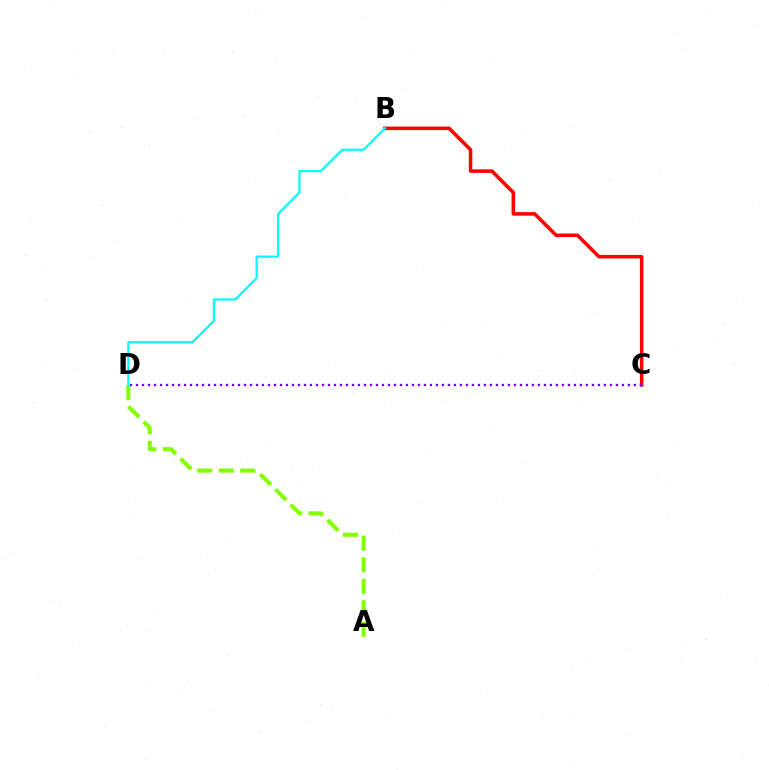{('B', 'C'): [{'color': '#ff0000', 'line_style': 'solid', 'thickness': 2.54}], ('A', 'D'): [{'color': '#84ff00', 'line_style': 'dashed', 'thickness': 2.93}], ('C', 'D'): [{'color': '#7200ff', 'line_style': 'dotted', 'thickness': 1.63}], ('B', 'D'): [{'color': '#00fff6', 'line_style': 'solid', 'thickness': 1.6}]}